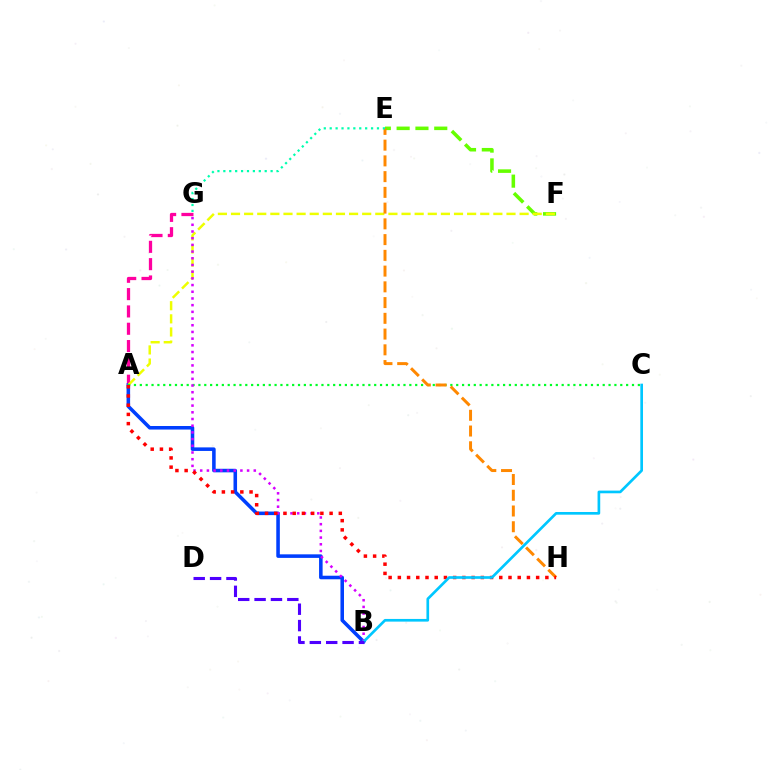{('E', 'F'): [{'color': '#66ff00', 'line_style': 'dashed', 'thickness': 2.56}], ('A', 'G'): [{'color': '#ff00a0', 'line_style': 'dashed', 'thickness': 2.35}], ('A', 'B'): [{'color': '#003fff', 'line_style': 'solid', 'thickness': 2.56}], ('A', 'F'): [{'color': '#eeff00', 'line_style': 'dashed', 'thickness': 1.78}], ('A', 'C'): [{'color': '#00ff27', 'line_style': 'dotted', 'thickness': 1.59}], ('E', 'H'): [{'color': '#ff8800', 'line_style': 'dashed', 'thickness': 2.14}], ('E', 'G'): [{'color': '#00ffaf', 'line_style': 'dotted', 'thickness': 1.61}], ('B', 'G'): [{'color': '#d600ff', 'line_style': 'dotted', 'thickness': 1.82}], ('A', 'H'): [{'color': '#ff0000', 'line_style': 'dotted', 'thickness': 2.51}], ('B', 'C'): [{'color': '#00c7ff', 'line_style': 'solid', 'thickness': 1.93}], ('B', 'D'): [{'color': '#4f00ff', 'line_style': 'dashed', 'thickness': 2.22}]}